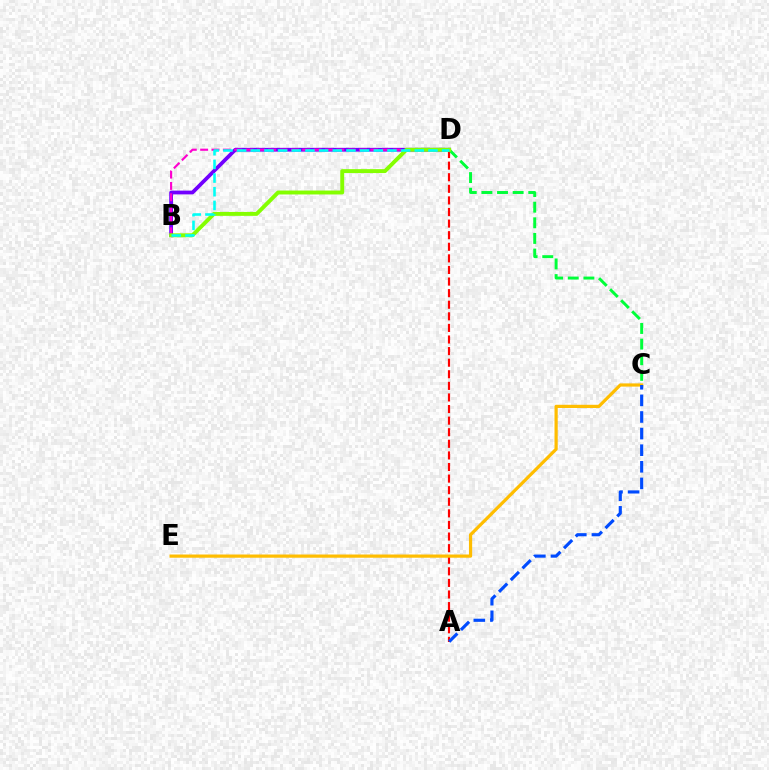{('B', 'D'): [{'color': '#7200ff', 'line_style': 'solid', 'thickness': 2.71}, {'color': '#ff00cf', 'line_style': 'dashed', 'thickness': 1.54}, {'color': '#84ff00', 'line_style': 'solid', 'thickness': 2.83}, {'color': '#00fff6', 'line_style': 'dashed', 'thickness': 1.86}], ('A', 'D'): [{'color': '#ff0000', 'line_style': 'dashed', 'thickness': 1.57}], ('C', 'E'): [{'color': '#ffbd00', 'line_style': 'solid', 'thickness': 2.31}], ('C', 'D'): [{'color': '#00ff39', 'line_style': 'dashed', 'thickness': 2.12}], ('A', 'C'): [{'color': '#004bff', 'line_style': 'dashed', 'thickness': 2.26}]}